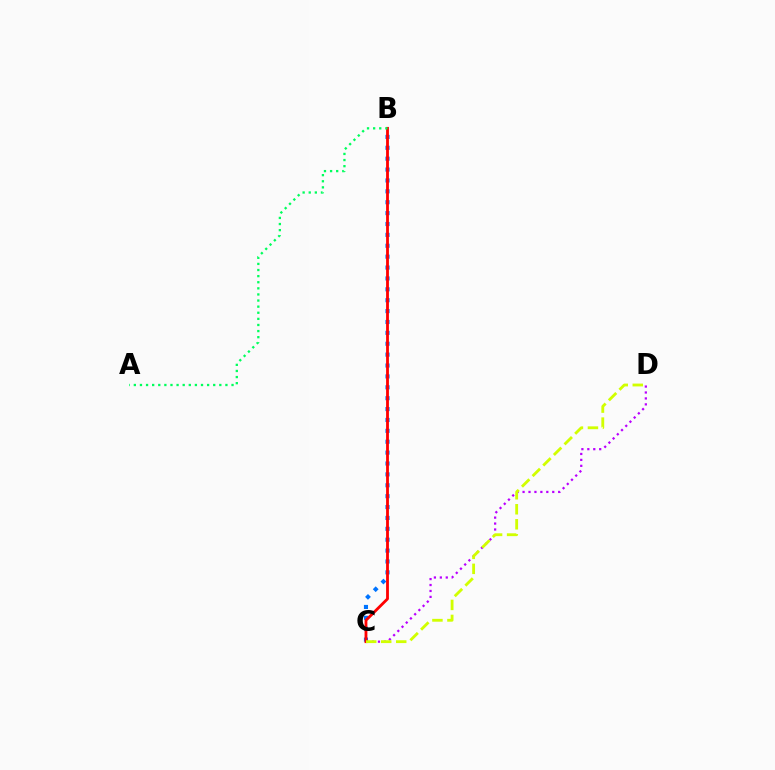{('B', 'C'): [{'color': '#0074ff', 'line_style': 'dotted', 'thickness': 2.96}, {'color': '#ff0000', 'line_style': 'solid', 'thickness': 2.02}], ('C', 'D'): [{'color': '#b900ff', 'line_style': 'dotted', 'thickness': 1.61}, {'color': '#d1ff00', 'line_style': 'dashed', 'thickness': 2.04}], ('A', 'B'): [{'color': '#00ff5c', 'line_style': 'dotted', 'thickness': 1.66}]}